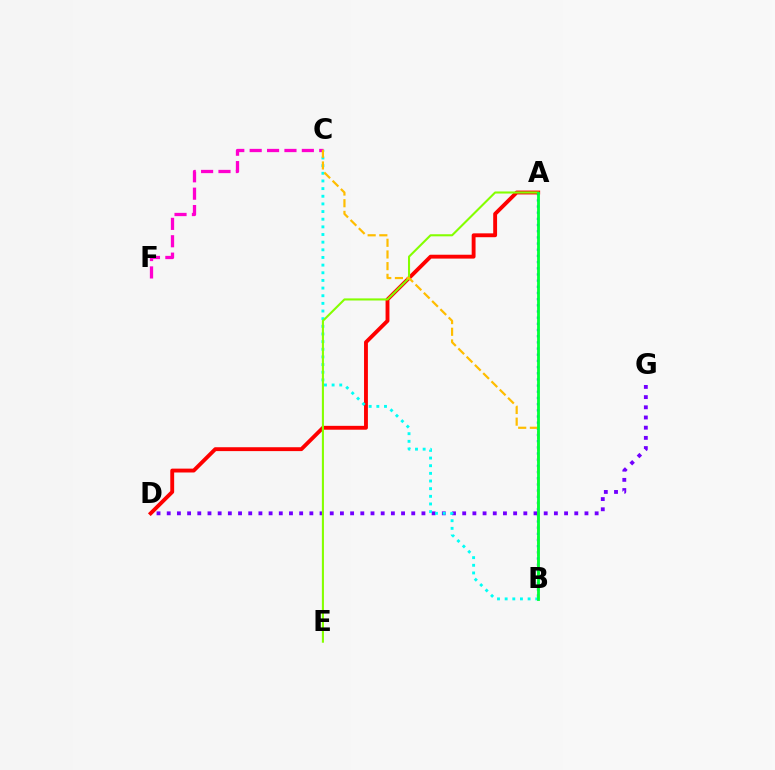{('D', 'G'): [{'color': '#7200ff', 'line_style': 'dotted', 'thickness': 2.77}], ('A', 'B'): [{'color': '#004bff', 'line_style': 'dotted', 'thickness': 1.68}, {'color': '#00ff39', 'line_style': 'solid', 'thickness': 2.03}], ('A', 'D'): [{'color': '#ff0000', 'line_style': 'solid', 'thickness': 2.79}], ('B', 'C'): [{'color': '#00fff6', 'line_style': 'dotted', 'thickness': 2.08}, {'color': '#ffbd00', 'line_style': 'dashed', 'thickness': 1.59}], ('C', 'F'): [{'color': '#ff00cf', 'line_style': 'dashed', 'thickness': 2.36}], ('A', 'E'): [{'color': '#84ff00', 'line_style': 'solid', 'thickness': 1.5}]}